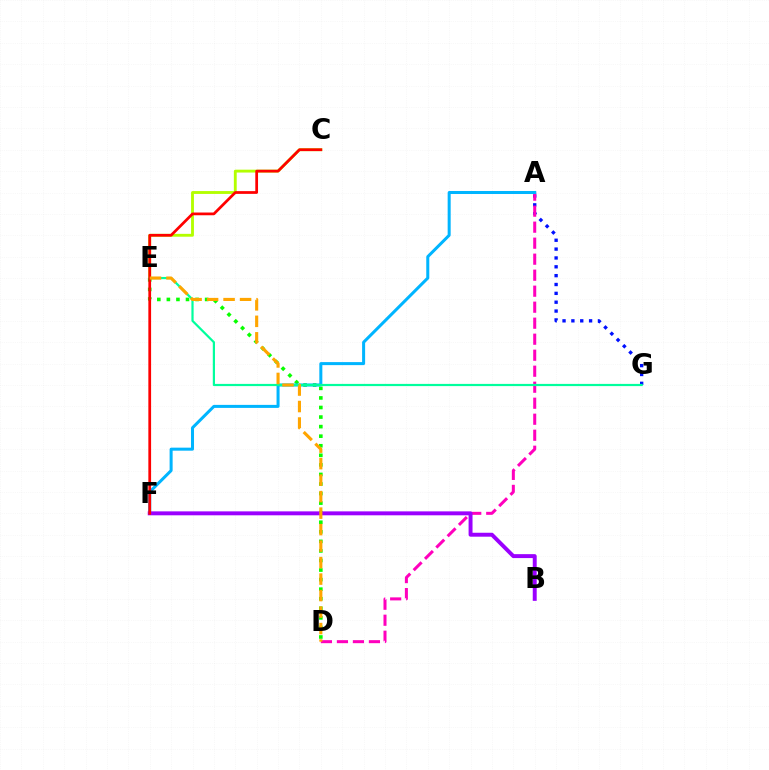{('A', 'G'): [{'color': '#0010ff', 'line_style': 'dotted', 'thickness': 2.4}], ('C', 'E'): [{'color': '#b3ff00', 'line_style': 'solid', 'thickness': 2.06}], ('D', 'E'): [{'color': '#08ff00', 'line_style': 'dotted', 'thickness': 2.6}, {'color': '#ffa500', 'line_style': 'dashed', 'thickness': 2.24}], ('A', 'D'): [{'color': '#ff00bd', 'line_style': 'dashed', 'thickness': 2.17}], ('A', 'F'): [{'color': '#00b5ff', 'line_style': 'solid', 'thickness': 2.17}], ('E', 'G'): [{'color': '#00ff9d', 'line_style': 'solid', 'thickness': 1.59}], ('B', 'F'): [{'color': '#9b00ff', 'line_style': 'solid', 'thickness': 2.83}], ('C', 'F'): [{'color': '#ff0000', 'line_style': 'solid', 'thickness': 1.97}]}